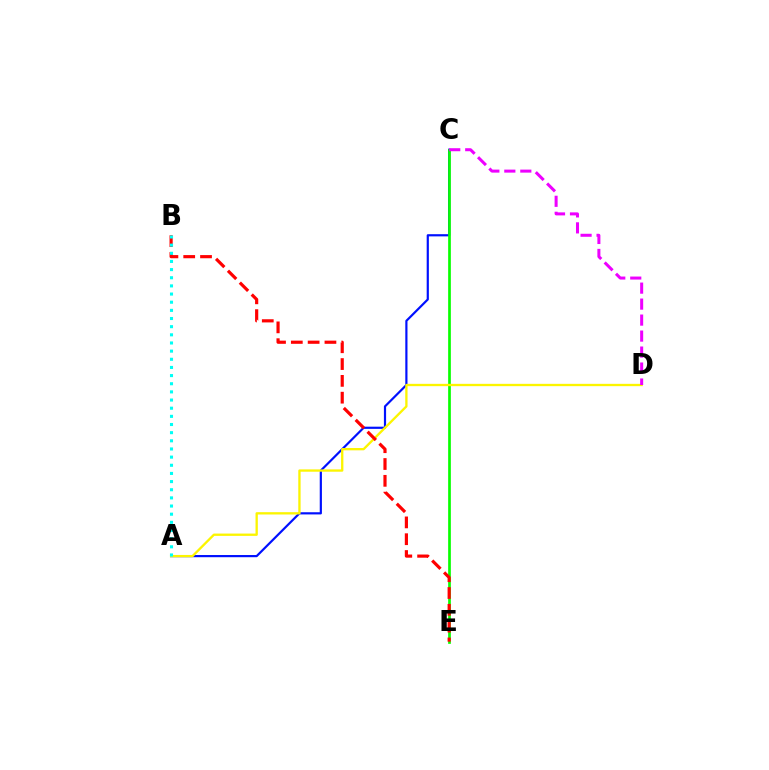{('A', 'C'): [{'color': '#0010ff', 'line_style': 'solid', 'thickness': 1.57}], ('C', 'E'): [{'color': '#08ff00', 'line_style': 'solid', 'thickness': 1.94}], ('A', 'D'): [{'color': '#fcf500', 'line_style': 'solid', 'thickness': 1.67}], ('C', 'D'): [{'color': '#ee00ff', 'line_style': 'dashed', 'thickness': 2.17}], ('B', 'E'): [{'color': '#ff0000', 'line_style': 'dashed', 'thickness': 2.28}], ('A', 'B'): [{'color': '#00fff6', 'line_style': 'dotted', 'thickness': 2.22}]}